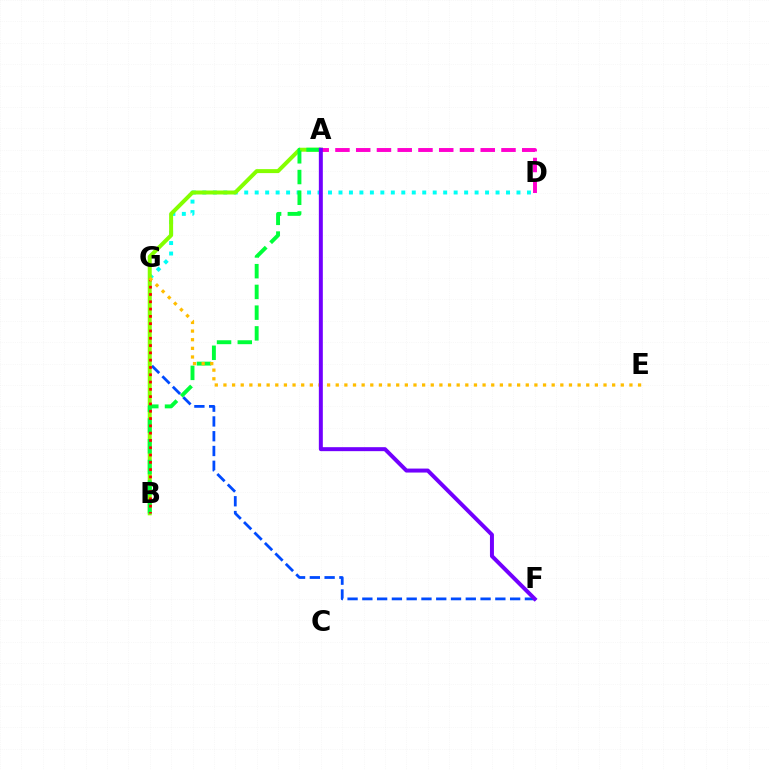{('F', 'G'): [{'color': '#004bff', 'line_style': 'dashed', 'thickness': 2.01}], ('D', 'G'): [{'color': '#00fff6', 'line_style': 'dotted', 'thickness': 2.85}], ('A', 'B'): [{'color': '#84ff00', 'line_style': 'solid', 'thickness': 2.86}, {'color': '#00ff39', 'line_style': 'dashed', 'thickness': 2.82}], ('A', 'D'): [{'color': '#ff00cf', 'line_style': 'dashed', 'thickness': 2.82}], ('B', 'G'): [{'color': '#ff0000', 'line_style': 'dotted', 'thickness': 1.98}], ('E', 'G'): [{'color': '#ffbd00', 'line_style': 'dotted', 'thickness': 2.35}], ('A', 'F'): [{'color': '#7200ff', 'line_style': 'solid', 'thickness': 2.87}]}